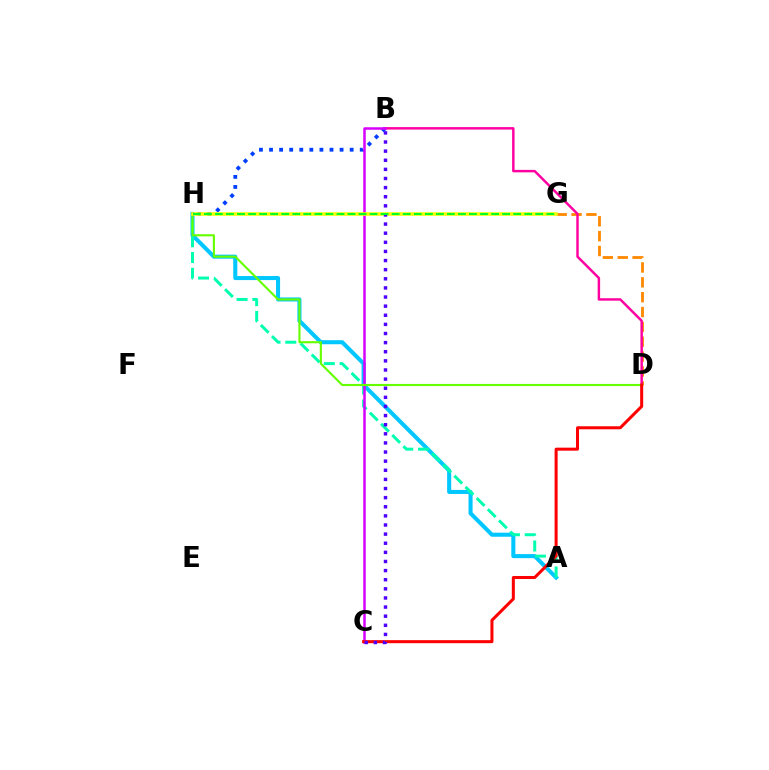{('A', 'H'): [{'color': '#00c7ff', 'line_style': 'solid', 'thickness': 2.92}, {'color': '#00ffaf', 'line_style': 'dashed', 'thickness': 2.15}], ('D', 'G'): [{'color': '#ff8800', 'line_style': 'dashed', 'thickness': 2.02}], ('B', 'H'): [{'color': '#003fff', 'line_style': 'dotted', 'thickness': 2.74}], ('B', 'D'): [{'color': '#ff00a0', 'line_style': 'solid', 'thickness': 1.77}], ('B', 'C'): [{'color': '#d600ff', 'line_style': 'solid', 'thickness': 1.8}, {'color': '#4f00ff', 'line_style': 'dotted', 'thickness': 2.48}], ('D', 'H'): [{'color': '#66ff00', 'line_style': 'solid', 'thickness': 1.53}], ('G', 'H'): [{'color': '#eeff00', 'line_style': 'solid', 'thickness': 2.56}, {'color': '#00ff27', 'line_style': 'dashed', 'thickness': 1.5}], ('C', 'D'): [{'color': '#ff0000', 'line_style': 'solid', 'thickness': 2.18}]}